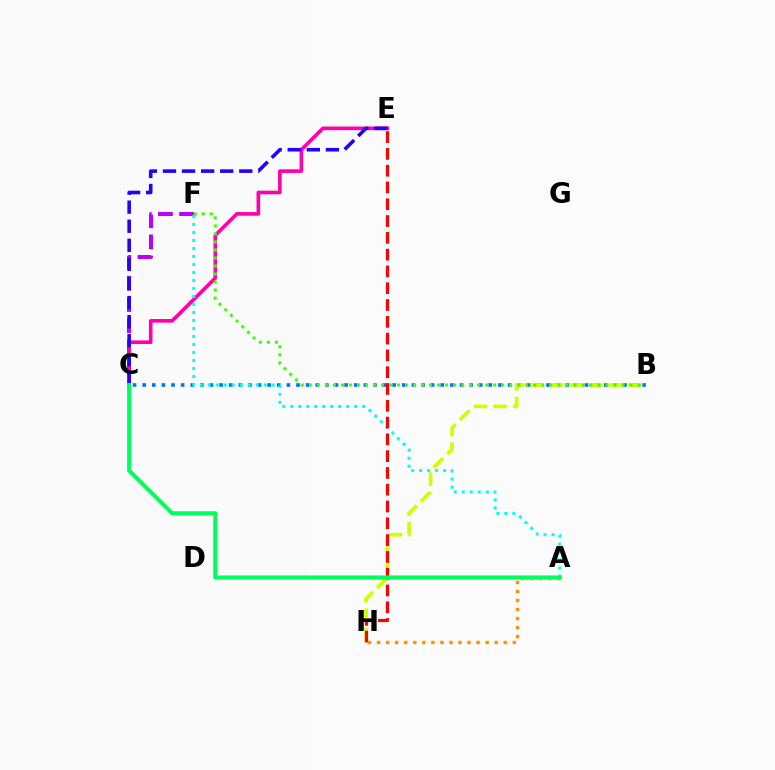{('B', 'C'): [{'color': '#0074ff', 'line_style': 'dotted', 'thickness': 2.61}], ('C', 'F'): [{'color': '#b900ff', 'line_style': 'dashed', 'thickness': 2.87}], ('C', 'E'): [{'color': '#ff00ac', 'line_style': 'solid', 'thickness': 2.61}, {'color': '#2500ff', 'line_style': 'dashed', 'thickness': 2.59}], ('B', 'H'): [{'color': '#d1ff00', 'line_style': 'dashed', 'thickness': 2.65}], ('A', 'F'): [{'color': '#00fff6', 'line_style': 'dotted', 'thickness': 2.17}], ('E', 'H'): [{'color': '#ff0000', 'line_style': 'dashed', 'thickness': 2.28}], ('B', 'F'): [{'color': '#3dff00', 'line_style': 'dotted', 'thickness': 2.18}], ('A', 'H'): [{'color': '#ff9400', 'line_style': 'dotted', 'thickness': 2.46}], ('A', 'C'): [{'color': '#00ff5c', 'line_style': 'solid', 'thickness': 2.95}]}